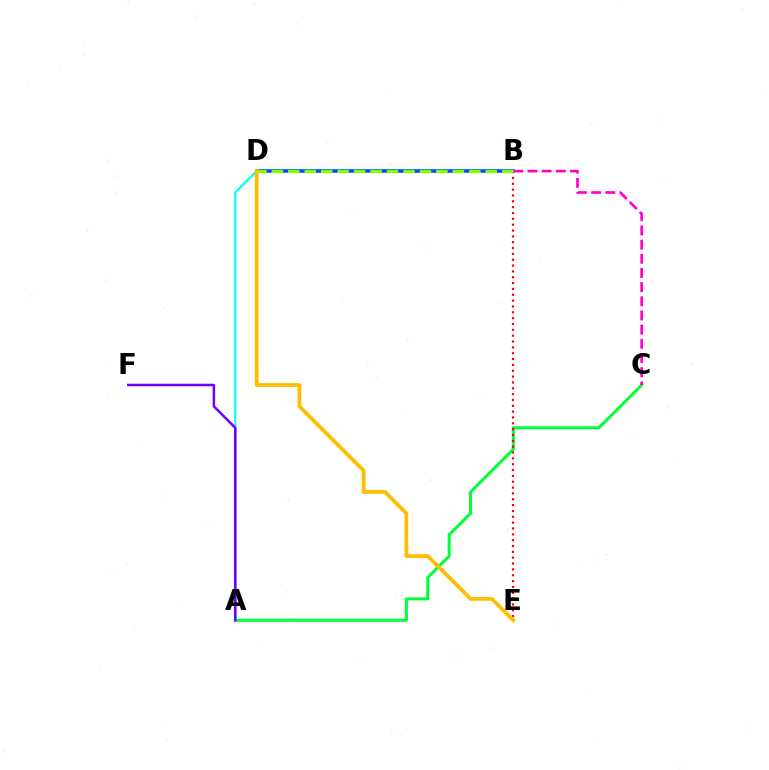{('B', 'D'): [{'color': '#004bff', 'line_style': 'solid', 'thickness': 2.57}, {'color': '#84ff00', 'line_style': 'dashed', 'thickness': 2.24}], ('A', 'C'): [{'color': '#00ff39', 'line_style': 'solid', 'thickness': 2.17}], ('B', 'E'): [{'color': '#ff0000', 'line_style': 'dotted', 'thickness': 1.59}], ('B', 'C'): [{'color': '#ff00cf', 'line_style': 'dashed', 'thickness': 1.93}], ('A', 'D'): [{'color': '#00fff6', 'line_style': 'solid', 'thickness': 1.58}], ('D', 'E'): [{'color': '#ffbd00', 'line_style': 'solid', 'thickness': 2.71}], ('A', 'F'): [{'color': '#7200ff', 'line_style': 'solid', 'thickness': 1.82}]}